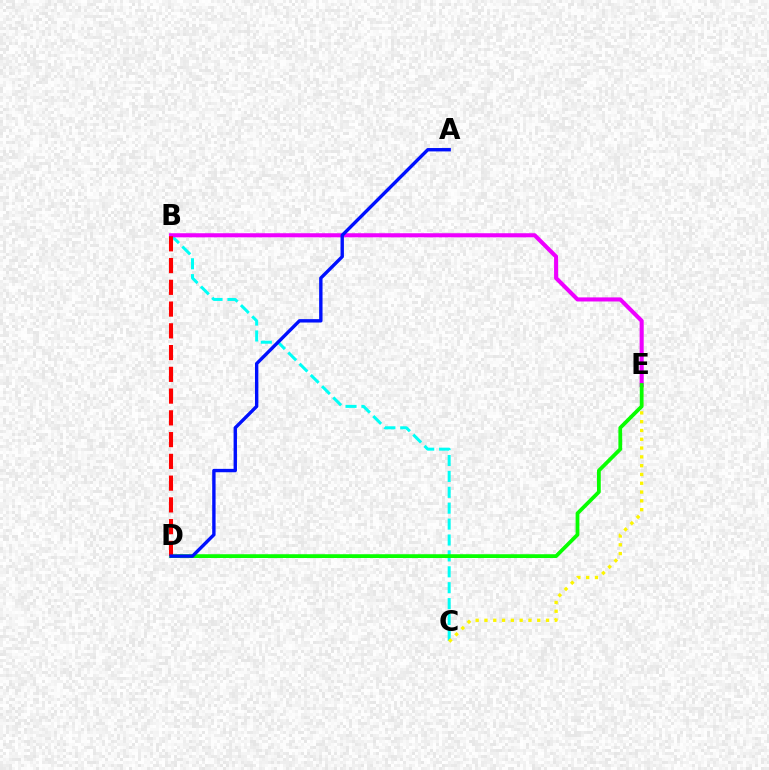{('B', 'C'): [{'color': '#00fff6', 'line_style': 'dashed', 'thickness': 2.16}], ('C', 'E'): [{'color': '#fcf500', 'line_style': 'dotted', 'thickness': 2.39}], ('B', 'E'): [{'color': '#ee00ff', 'line_style': 'solid', 'thickness': 2.94}], ('D', 'E'): [{'color': '#08ff00', 'line_style': 'solid', 'thickness': 2.71}], ('B', 'D'): [{'color': '#ff0000', 'line_style': 'dashed', 'thickness': 2.96}], ('A', 'D'): [{'color': '#0010ff', 'line_style': 'solid', 'thickness': 2.44}]}